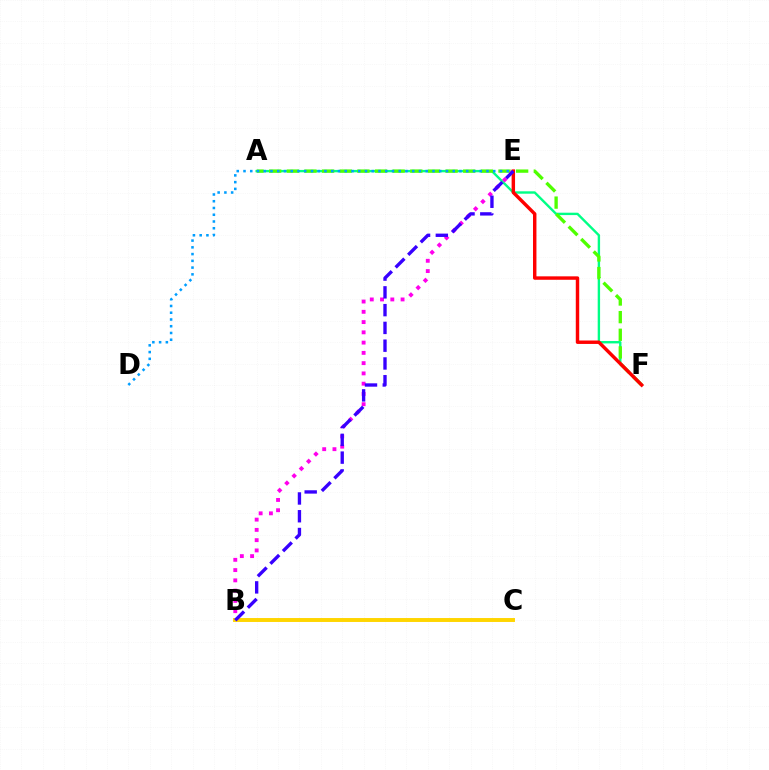{('A', 'F'): [{'color': '#00ff86', 'line_style': 'solid', 'thickness': 1.72}, {'color': '#4fff00', 'line_style': 'dashed', 'thickness': 2.4}], ('D', 'E'): [{'color': '#009eff', 'line_style': 'dotted', 'thickness': 1.83}], ('B', 'E'): [{'color': '#ff00ed', 'line_style': 'dotted', 'thickness': 2.79}, {'color': '#3700ff', 'line_style': 'dashed', 'thickness': 2.41}], ('E', 'F'): [{'color': '#ff0000', 'line_style': 'solid', 'thickness': 2.47}], ('B', 'C'): [{'color': '#ffd500', 'line_style': 'solid', 'thickness': 2.83}]}